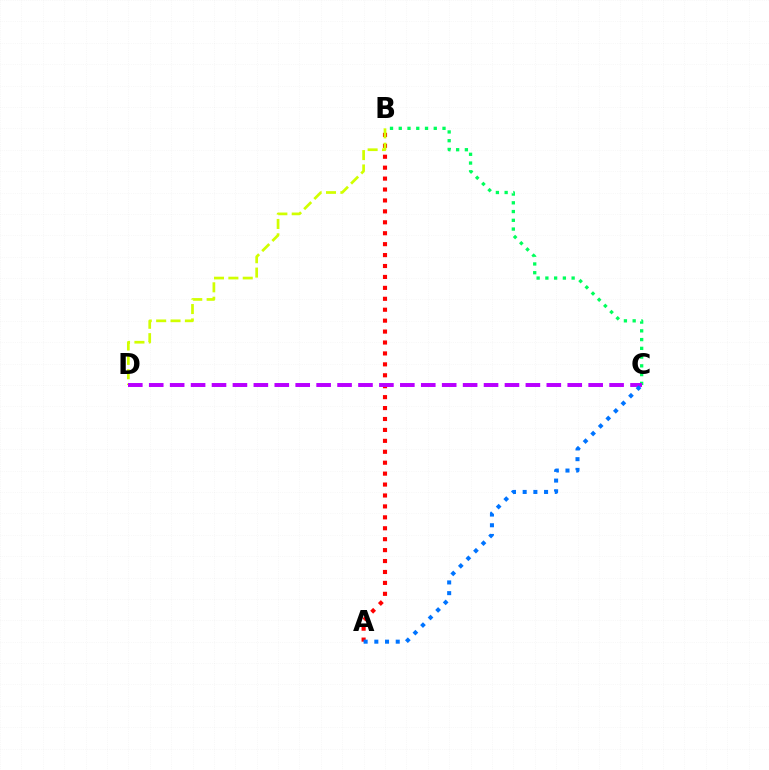{('B', 'C'): [{'color': '#00ff5c', 'line_style': 'dotted', 'thickness': 2.38}], ('A', 'B'): [{'color': '#ff0000', 'line_style': 'dotted', 'thickness': 2.97}], ('B', 'D'): [{'color': '#d1ff00', 'line_style': 'dashed', 'thickness': 1.95}], ('C', 'D'): [{'color': '#b900ff', 'line_style': 'dashed', 'thickness': 2.84}], ('A', 'C'): [{'color': '#0074ff', 'line_style': 'dotted', 'thickness': 2.91}]}